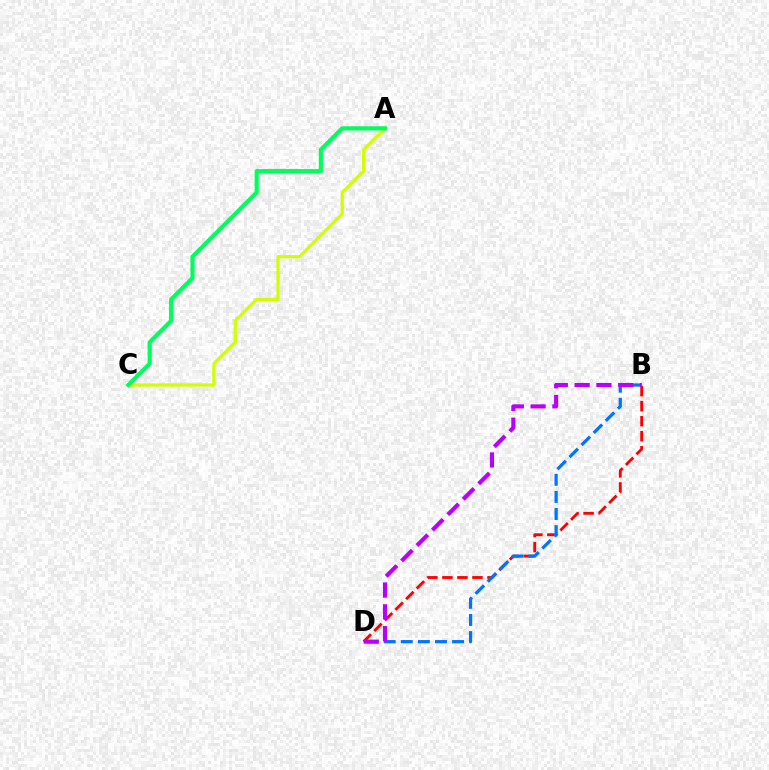{('B', 'D'): [{'color': '#ff0000', 'line_style': 'dashed', 'thickness': 2.04}, {'color': '#0074ff', 'line_style': 'dashed', 'thickness': 2.32}, {'color': '#b900ff', 'line_style': 'dashed', 'thickness': 2.96}], ('A', 'C'): [{'color': '#d1ff00', 'line_style': 'solid', 'thickness': 2.32}, {'color': '#00ff5c', 'line_style': 'solid', 'thickness': 2.99}]}